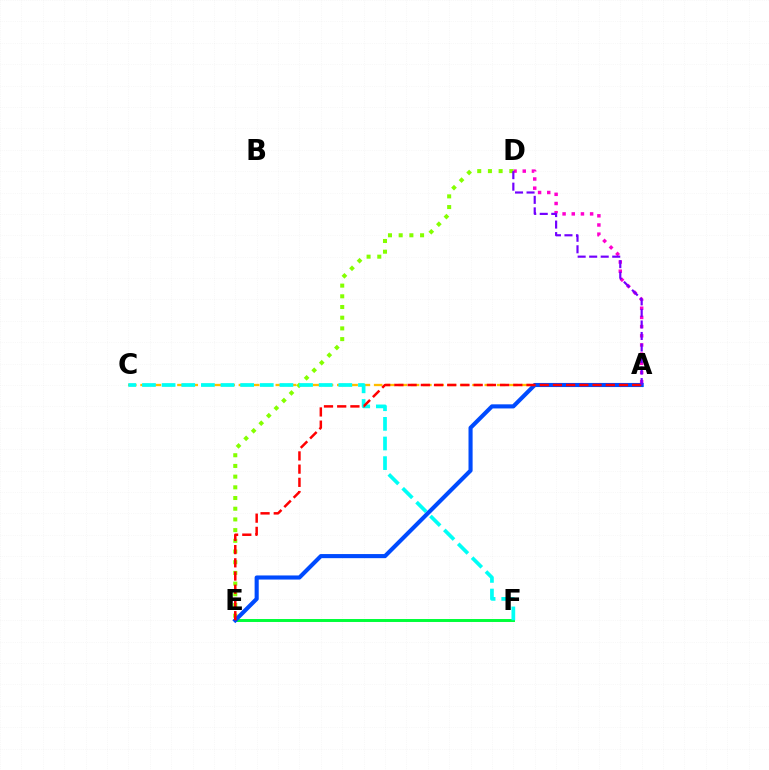{('A', 'D'): [{'color': '#ff00cf', 'line_style': 'dotted', 'thickness': 2.49}, {'color': '#7200ff', 'line_style': 'dashed', 'thickness': 1.57}], ('A', 'C'): [{'color': '#ffbd00', 'line_style': 'dashed', 'thickness': 1.67}], ('E', 'F'): [{'color': '#00ff39', 'line_style': 'solid', 'thickness': 2.13}], ('D', 'E'): [{'color': '#84ff00', 'line_style': 'dotted', 'thickness': 2.91}], ('C', 'F'): [{'color': '#00fff6', 'line_style': 'dashed', 'thickness': 2.67}], ('A', 'E'): [{'color': '#004bff', 'line_style': 'solid', 'thickness': 2.95}, {'color': '#ff0000', 'line_style': 'dashed', 'thickness': 1.79}]}